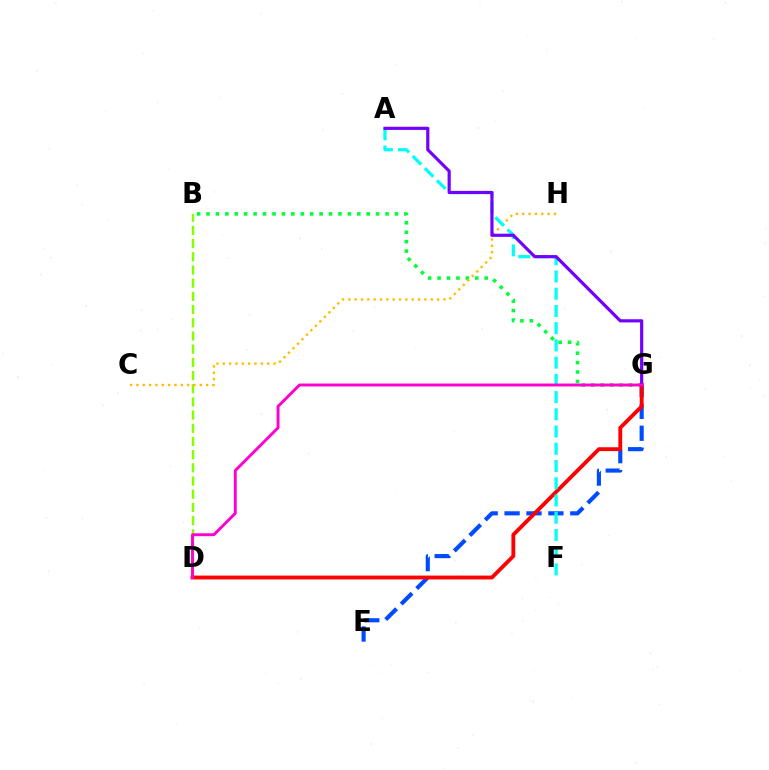{('E', 'G'): [{'color': '#004bff', 'line_style': 'dashed', 'thickness': 2.98}], ('B', 'G'): [{'color': '#00ff39', 'line_style': 'dotted', 'thickness': 2.56}], ('B', 'D'): [{'color': '#84ff00', 'line_style': 'dashed', 'thickness': 1.79}], ('D', 'G'): [{'color': '#ff0000', 'line_style': 'solid', 'thickness': 2.77}, {'color': '#ff00cf', 'line_style': 'solid', 'thickness': 2.1}], ('C', 'H'): [{'color': '#ffbd00', 'line_style': 'dotted', 'thickness': 1.72}], ('A', 'F'): [{'color': '#00fff6', 'line_style': 'dashed', 'thickness': 2.34}], ('A', 'G'): [{'color': '#7200ff', 'line_style': 'solid', 'thickness': 2.28}]}